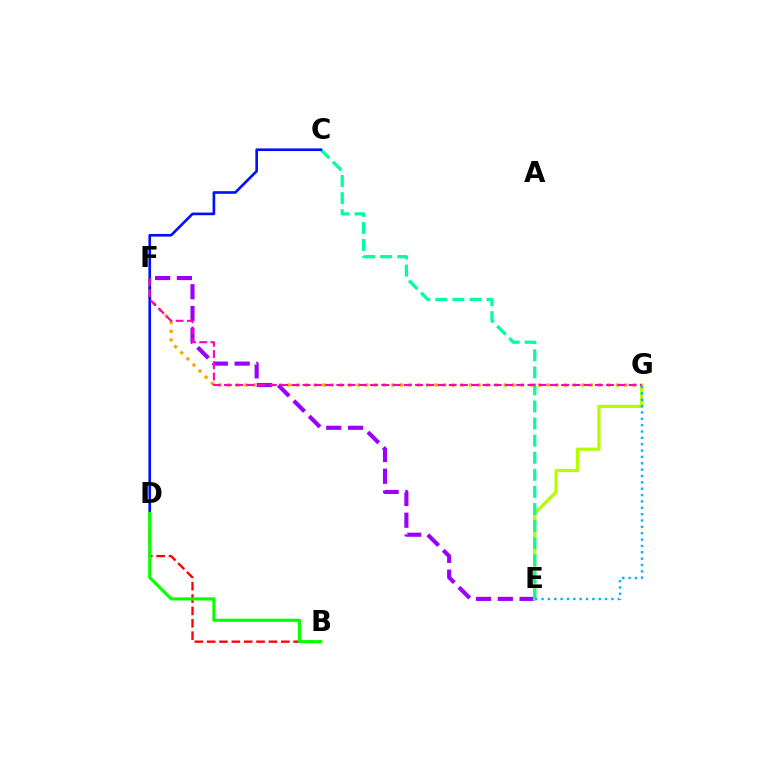{('F', 'G'): [{'color': '#ffa500', 'line_style': 'dotted', 'thickness': 2.35}, {'color': '#ff00bd', 'line_style': 'dashed', 'thickness': 1.53}], ('B', 'D'): [{'color': '#ff0000', 'line_style': 'dashed', 'thickness': 1.68}, {'color': '#08ff00', 'line_style': 'solid', 'thickness': 2.22}], ('E', 'F'): [{'color': '#9b00ff', 'line_style': 'dashed', 'thickness': 2.96}], ('E', 'G'): [{'color': '#b3ff00', 'line_style': 'solid', 'thickness': 2.34}, {'color': '#00b5ff', 'line_style': 'dotted', 'thickness': 1.73}], ('C', 'E'): [{'color': '#00ff9d', 'line_style': 'dashed', 'thickness': 2.32}], ('C', 'D'): [{'color': '#0010ff', 'line_style': 'solid', 'thickness': 1.9}]}